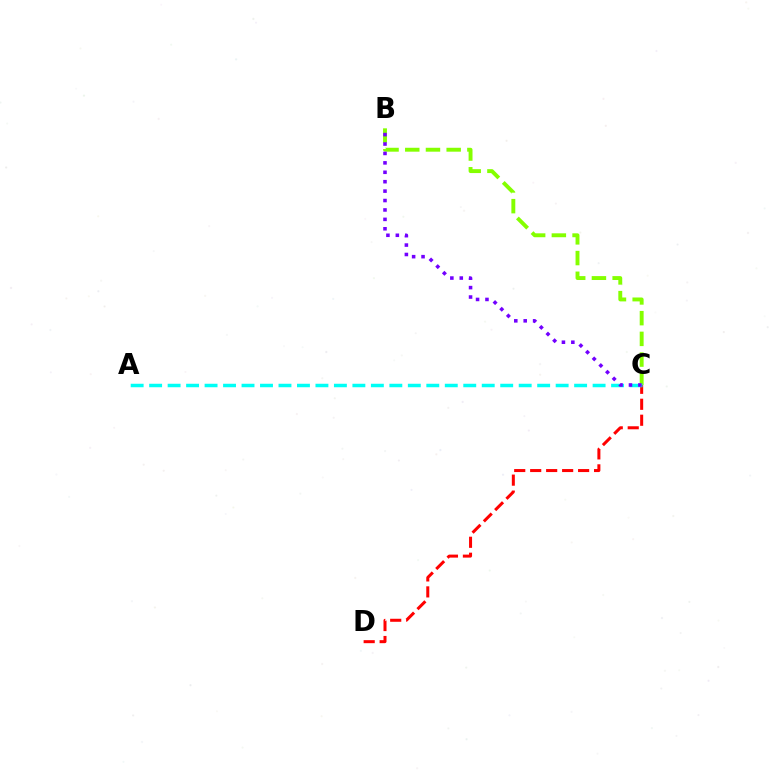{('B', 'C'): [{'color': '#84ff00', 'line_style': 'dashed', 'thickness': 2.81}, {'color': '#7200ff', 'line_style': 'dotted', 'thickness': 2.56}], ('C', 'D'): [{'color': '#ff0000', 'line_style': 'dashed', 'thickness': 2.17}], ('A', 'C'): [{'color': '#00fff6', 'line_style': 'dashed', 'thickness': 2.51}]}